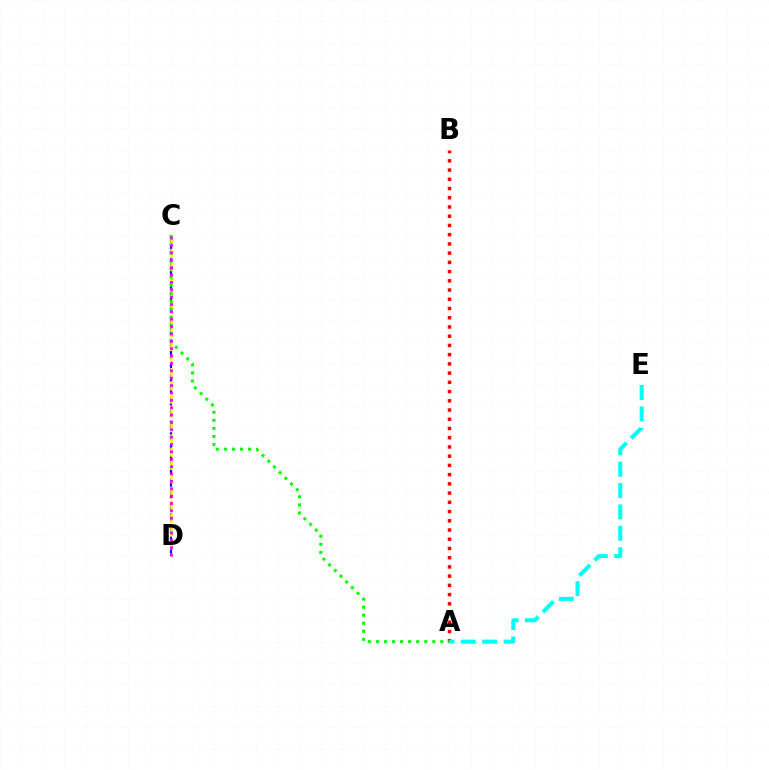{('C', 'D'): [{'color': '#0010ff', 'line_style': 'dashed', 'thickness': 1.58}, {'color': '#fcf500', 'line_style': 'dashed', 'thickness': 1.8}, {'color': '#ee00ff', 'line_style': 'dotted', 'thickness': 2.0}], ('A', 'B'): [{'color': '#ff0000', 'line_style': 'dotted', 'thickness': 2.51}], ('A', 'C'): [{'color': '#08ff00', 'line_style': 'dotted', 'thickness': 2.19}], ('A', 'E'): [{'color': '#00fff6', 'line_style': 'dashed', 'thickness': 2.91}]}